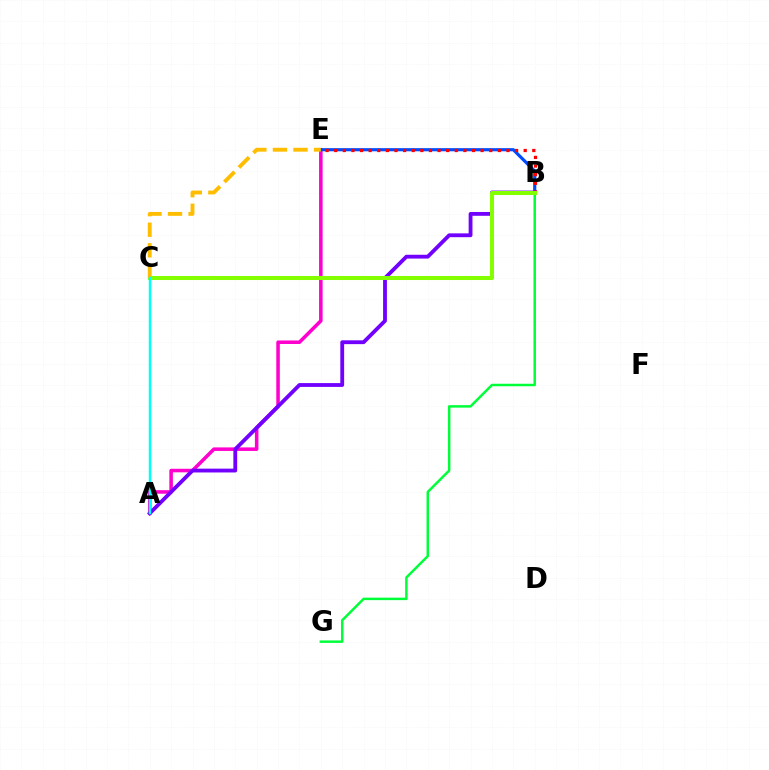{('B', 'G'): [{'color': '#00ff39', 'line_style': 'solid', 'thickness': 1.79}], ('A', 'E'): [{'color': '#ff00cf', 'line_style': 'solid', 'thickness': 2.55}], ('B', 'E'): [{'color': '#004bff', 'line_style': 'solid', 'thickness': 2.27}, {'color': '#ff0000', 'line_style': 'dotted', 'thickness': 2.34}], ('A', 'B'): [{'color': '#7200ff', 'line_style': 'solid', 'thickness': 2.75}], ('B', 'C'): [{'color': '#84ff00', 'line_style': 'solid', 'thickness': 2.91}], ('C', 'E'): [{'color': '#ffbd00', 'line_style': 'dashed', 'thickness': 2.79}], ('A', 'C'): [{'color': '#00fff6', 'line_style': 'solid', 'thickness': 1.78}]}